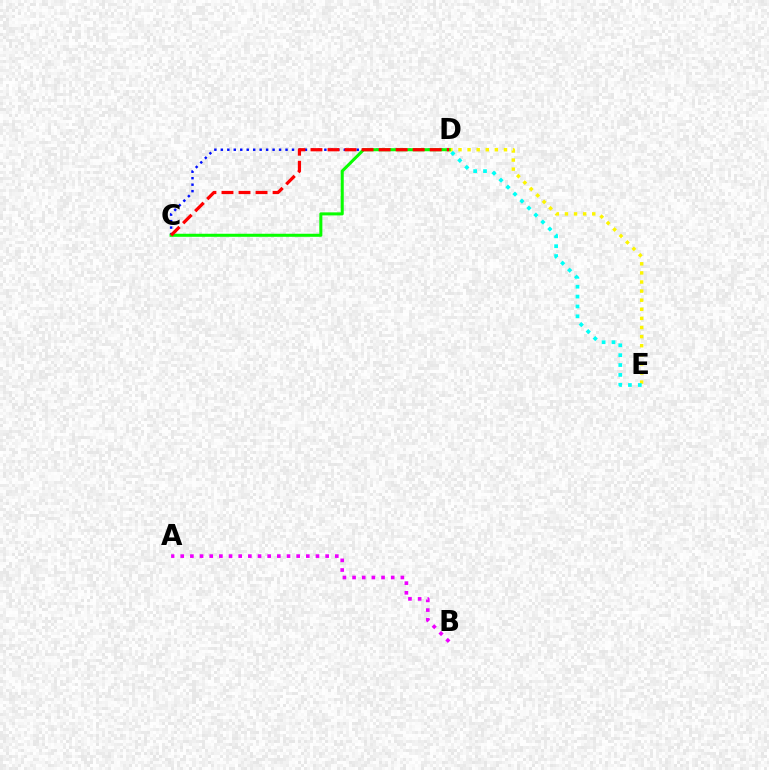{('C', 'D'): [{'color': '#0010ff', 'line_style': 'dotted', 'thickness': 1.76}, {'color': '#08ff00', 'line_style': 'solid', 'thickness': 2.19}, {'color': '#ff0000', 'line_style': 'dashed', 'thickness': 2.31}], ('D', 'E'): [{'color': '#fcf500', 'line_style': 'dotted', 'thickness': 2.47}, {'color': '#00fff6', 'line_style': 'dotted', 'thickness': 2.68}], ('A', 'B'): [{'color': '#ee00ff', 'line_style': 'dotted', 'thickness': 2.62}]}